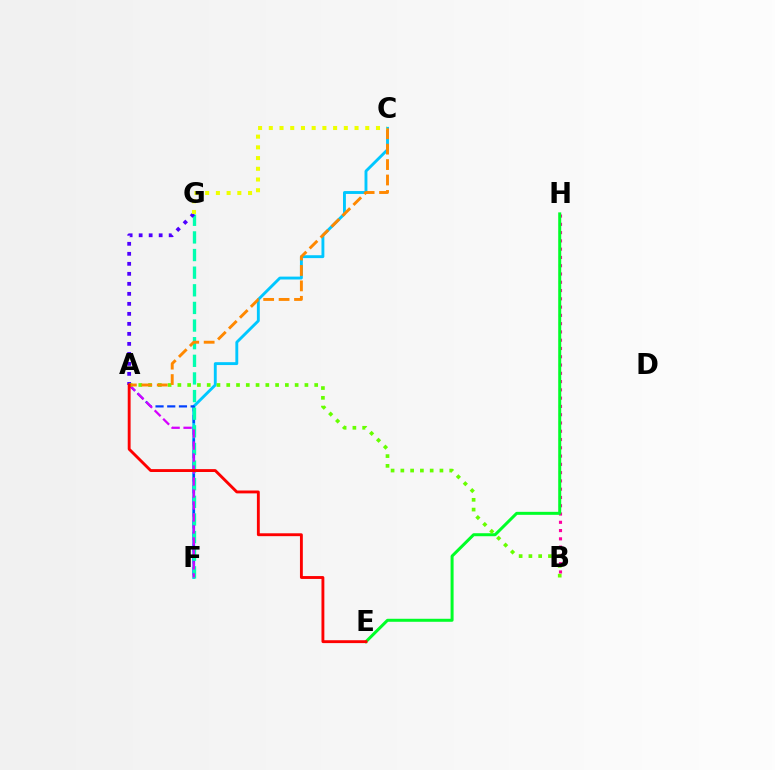{('C', 'F'): [{'color': '#00c7ff', 'line_style': 'solid', 'thickness': 2.08}], ('B', 'H'): [{'color': '#ff00a0', 'line_style': 'dotted', 'thickness': 2.25}], ('A', 'F'): [{'color': '#003fff', 'line_style': 'dashed', 'thickness': 1.59}, {'color': '#d600ff', 'line_style': 'dashed', 'thickness': 1.63}], ('F', 'G'): [{'color': '#00ffaf', 'line_style': 'dashed', 'thickness': 2.39}], ('A', 'G'): [{'color': '#4f00ff', 'line_style': 'dotted', 'thickness': 2.72}], ('E', 'H'): [{'color': '#00ff27', 'line_style': 'solid', 'thickness': 2.16}], ('A', 'B'): [{'color': '#66ff00', 'line_style': 'dotted', 'thickness': 2.66}], ('A', 'C'): [{'color': '#ff8800', 'line_style': 'dashed', 'thickness': 2.1}], ('A', 'E'): [{'color': '#ff0000', 'line_style': 'solid', 'thickness': 2.07}], ('C', 'G'): [{'color': '#eeff00', 'line_style': 'dotted', 'thickness': 2.91}]}